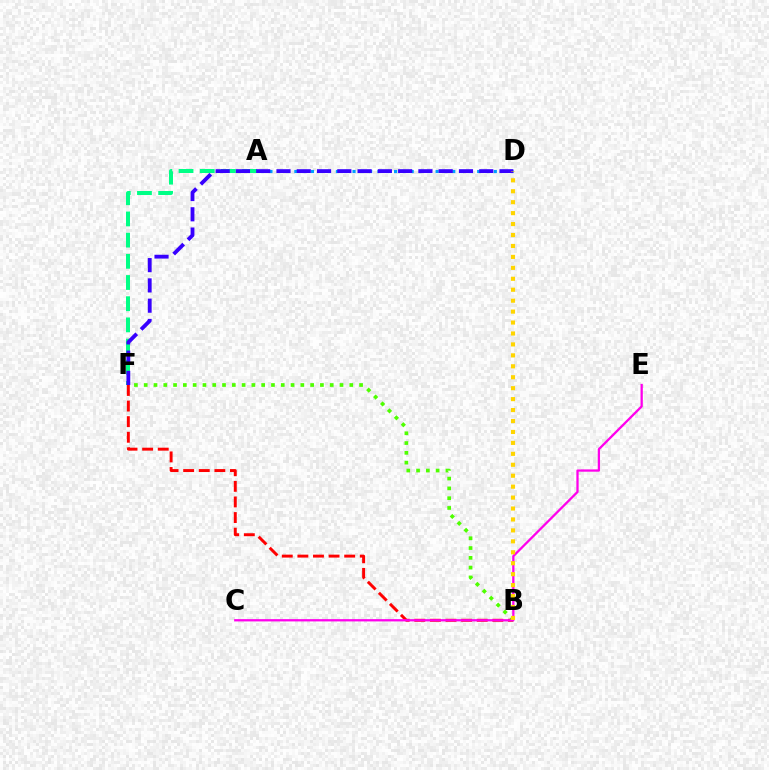{('B', 'F'): [{'color': '#ff0000', 'line_style': 'dashed', 'thickness': 2.12}, {'color': '#4fff00', 'line_style': 'dotted', 'thickness': 2.66}], ('A', 'F'): [{'color': '#00ff86', 'line_style': 'dashed', 'thickness': 2.88}], ('A', 'D'): [{'color': '#009eff', 'line_style': 'dotted', 'thickness': 2.26}], ('C', 'E'): [{'color': '#ff00ed', 'line_style': 'solid', 'thickness': 1.64}], ('D', 'F'): [{'color': '#3700ff', 'line_style': 'dashed', 'thickness': 2.75}], ('B', 'D'): [{'color': '#ffd500', 'line_style': 'dotted', 'thickness': 2.97}]}